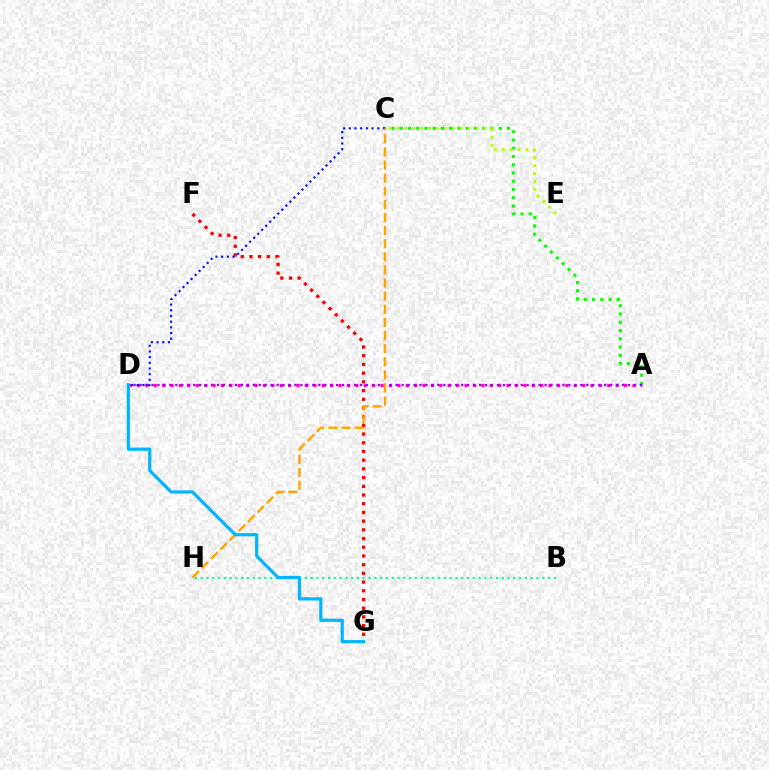{('A', 'D'): [{'color': '#ff00bd', 'line_style': 'dotted', 'thickness': 2.28}, {'color': '#9b00ff', 'line_style': 'dotted', 'thickness': 1.62}], ('B', 'H'): [{'color': '#00ff9d', 'line_style': 'dotted', 'thickness': 1.57}], ('F', 'G'): [{'color': '#ff0000', 'line_style': 'dotted', 'thickness': 2.37}], ('A', 'C'): [{'color': '#08ff00', 'line_style': 'dotted', 'thickness': 2.24}], ('C', 'D'): [{'color': '#0010ff', 'line_style': 'dotted', 'thickness': 1.55}], ('C', 'H'): [{'color': '#ffa500', 'line_style': 'dashed', 'thickness': 1.78}], ('C', 'E'): [{'color': '#b3ff00', 'line_style': 'dotted', 'thickness': 2.15}], ('D', 'G'): [{'color': '#00b5ff', 'line_style': 'solid', 'thickness': 2.3}]}